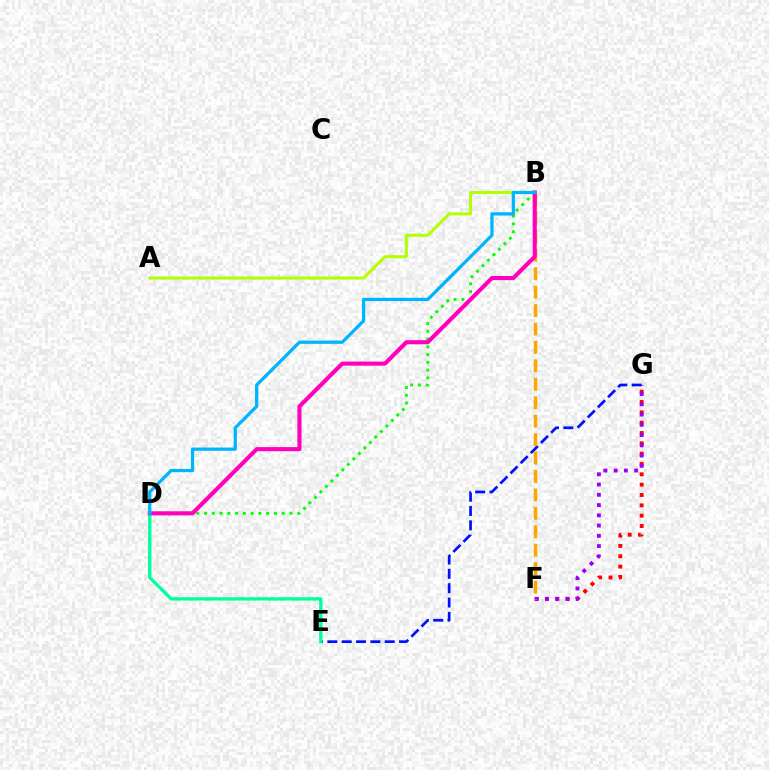{('F', 'G'): [{'color': '#ff0000', 'line_style': 'dotted', 'thickness': 2.81}, {'color': '#9b00ff', 'line_style': 'dotted', 'thickness': 2.79}], ('E', 'G'): [{'color': '#0010ff', 'line_style': 'dashed', 'thickness': 1.95}], ('B', 'F'): [{'color': '#ffa500', 'line_style': 'dashed', 'thickness': 2.5}], ('B', 'D'): [{'color': '#08ff00', 'line_style': 'dotted', 'thickness': 2.11}, {'color': '#ff00bd', 'line_style': 'solid', 'thickness': 2.95}, {'color': '#00b5ff', 'line_style': 'solid', 'thickness': 2.34}], ('D', 'E'): [{'color': '#00ff9d', 'line_style': 'solid', 'thickness': 2.39}], ('A', 'B'): [{'color': '#b3ff00', 'line_style': 'solid', 'thickness': 2.16}]}